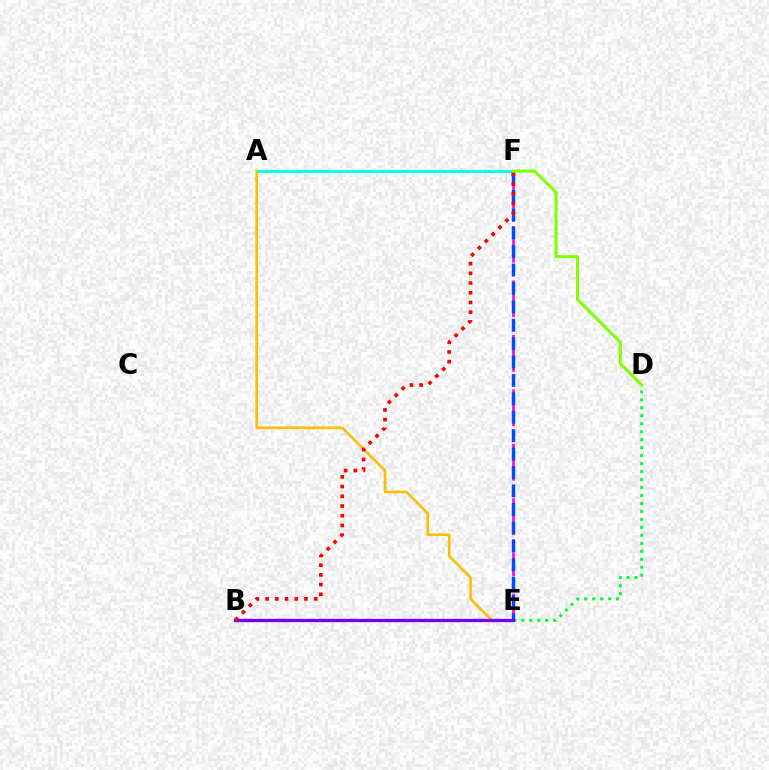{('A', 'F'): [{'color': '#00fff6', 'line_style': 'solid', 'thickness': 2.09}], ('D', 'E'): [{'color': '#00ff39', 'line_style': 'dotted', 'thickness': 2.17}], ('A', 'E'): [{'color': '#ffbd00', 'line_style': 'solid', 'thickness': 1.87}], ('E', 'F'): [{'color': '#ff00cf', 'line_style': 'dashed', 'thickness': 1.85}, {'color': '#004bff', 'line_style': 'dashed', 'thickness': 2.5}], ('B', 'E'): [{'color': '#7200ff', 'line_style': 'solid', 'thickness': 2.38}], ('B', 'F'): [{'color': '#ff0000', 'line_style': 'dotted', 'thickness': 2.64}], ('D', 'F'): [{'color': '#84ff00', 'line_style': 'solid', 'thickness': 2.19}]}